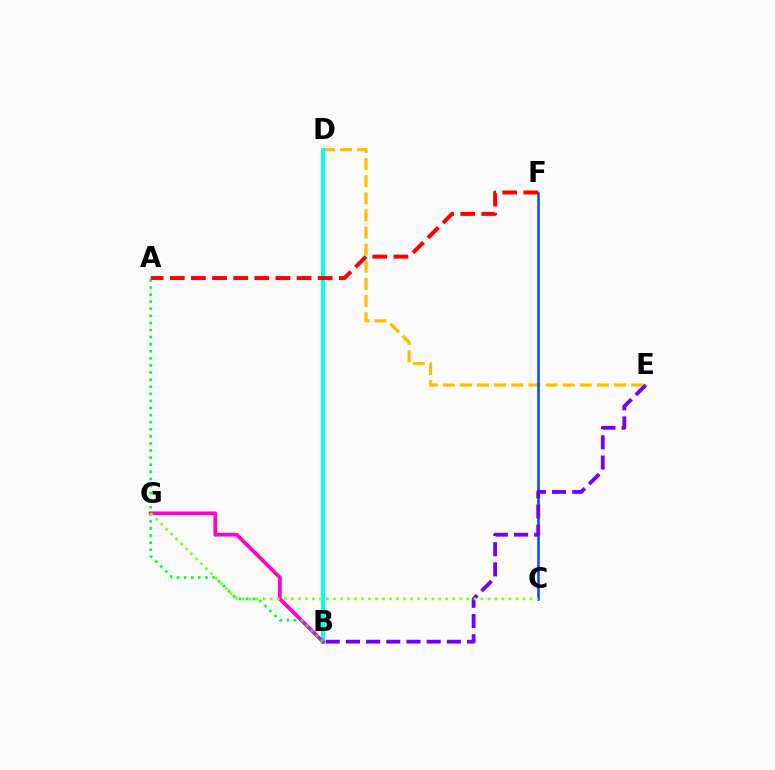{('D', 'E'): [{'color': '#ffbd00', 'line_style': 'dashed', 'thickness': 2.33}], ('C', 'F'): [{'color': '#004bff', 'line_style': 'solid', 'thickness': 1.83}], ('B', 'E'): [{'color': '#7200ff', 'line_style': 'dashed', 'thickness': 2.74}], ('B', 'D'): [{'color': '#00fff6', 'line_style': 'solid', 'thickness': 2.86}], ('B', 'G'): [{'color': '#ff00cf', 'line_style': 'solid', 'thickness': 2.7}], ('A', 'B'): [{'color': '#00ff39', 'line_style': 'dotted', 'thickness': 1.93}], ('C', 'G'): [{'color': '#84ff00', 'line_style': 'dotted', 'thickness': 1.91}], ('A', 'F'): [{'color': '#ff0000', 'line_style': 'dashed', 'thickness': 2.87}]}